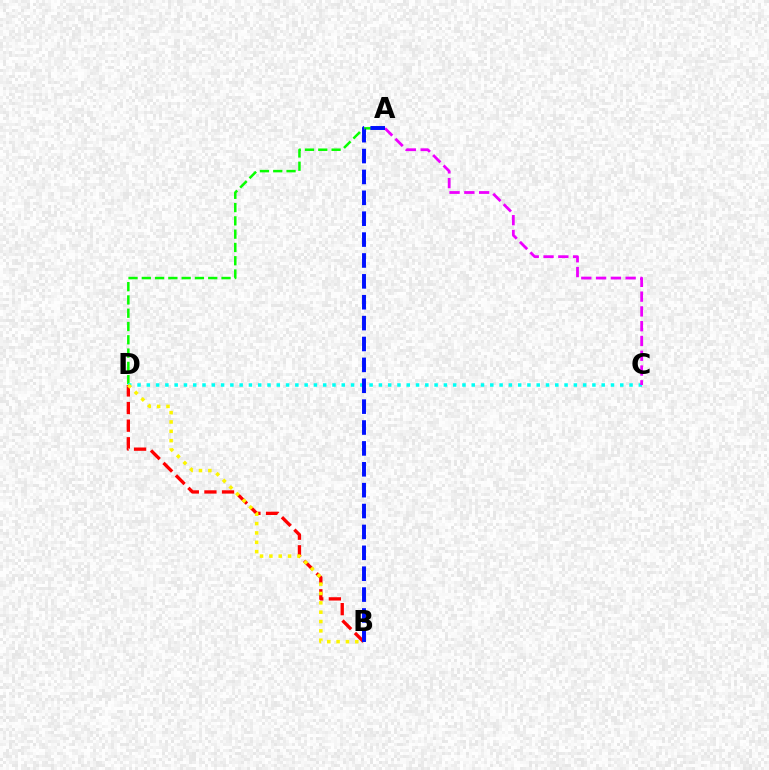{('A', 'D'): [{'color': '#08ff00', 'line_style': 'dashed', 'thickness': 1.8}], ('C', 'D'): [{'color': '#00fff6', 'line_style': 'dotted', 'thickness': 2.52}], ('B', 'D'): [{'color': '#ff0000', 'line_style': 'dashed', 'thickness': 2.39}, {'color': '#fcf500', 'line_style': 'dotted', 'thickness': 2.54}], ('A', 'C'): [{'color': '#ee00ff', 'line_style': 'dashed', 'thickness': 2.01}], ('A', 'B'): [{'color': '#0010ff', 'line_style': 'dashed', 'thickness': 2.84}]}